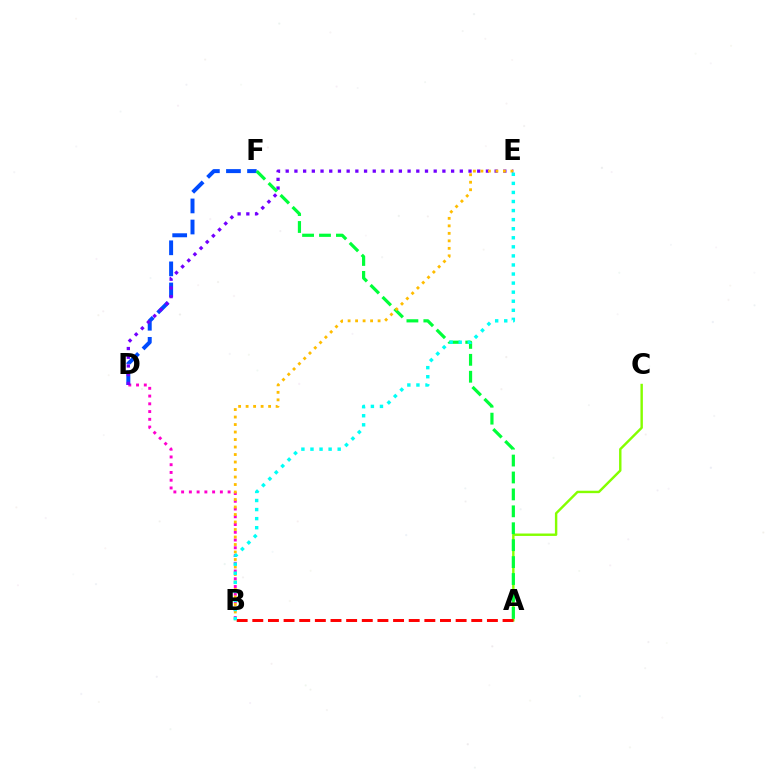{('B', 'D'): [{'color': '#ff00cf', 'line_style': 'dotted', 'thickness': 2.11}], ('D', 'F'): [{'color': '#004bff', 'line_style': 'dashed', 'thickness': 2.86}], ('D', 'E'): [{'color': '#7200ff', 'line_style': 'dotted', 'thickness': 2.37}], ('A', 'C'): [{'color': '#84ff00', 'line_style': 'solid', 'thickness': 1.74}], ('A', 'F'): [{'color': '#00ff39', 'line_style': 'dashed', 'thickness': 2.3}], ('B', 'E'): [{'color': '#ffbd00', 'line_style': 'dotted', 'thickness': 2.04}, {'color': '#00fff6', 'line_style': 'dotted', 'thickness': 2.46}], ('A', 'B'): [{'color': '#ff0000', 'line_style': 'dashed', 'thickness': 2.12}]}